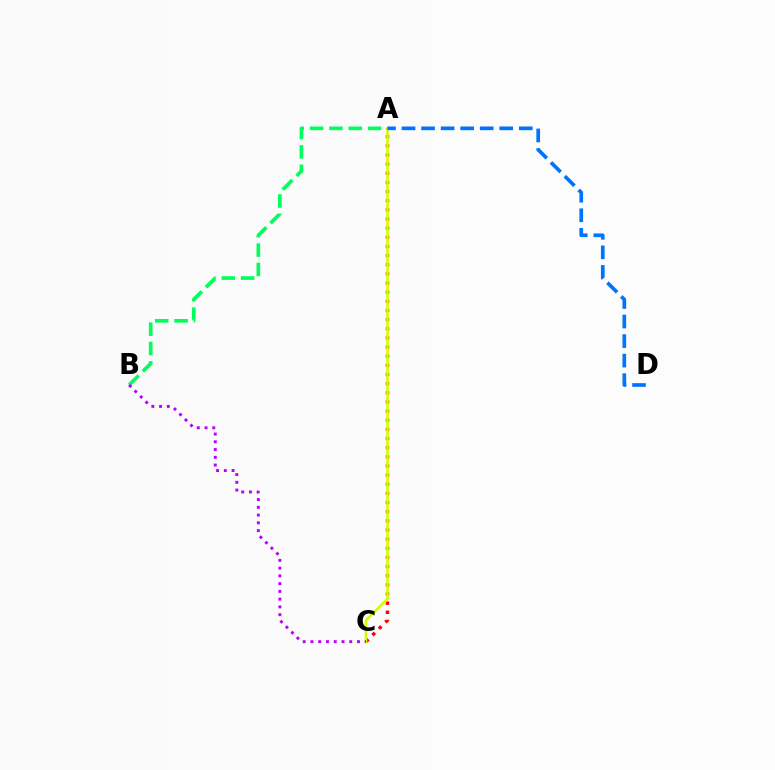{('A', 'C'): [{'color': '#ff0000', 'line_style': 'dotted', 'thickness': 2.49}, {'color': '#d1ff00', 'line_style': 'solid', 'thickness': 1.87}], ('A', 'B'): [{'color': '#00ff5c', 'line_style': 'dashed', 'thickness': 2.63}], ('B', 'C'): [{'color': '#b900ff', 'line_style': 'dotted', 'thickness': 2.11}], ('A', 'D'): [{'color': '#0074ff', 'line_style': 'dashed', 'thickness': 2.65}]}